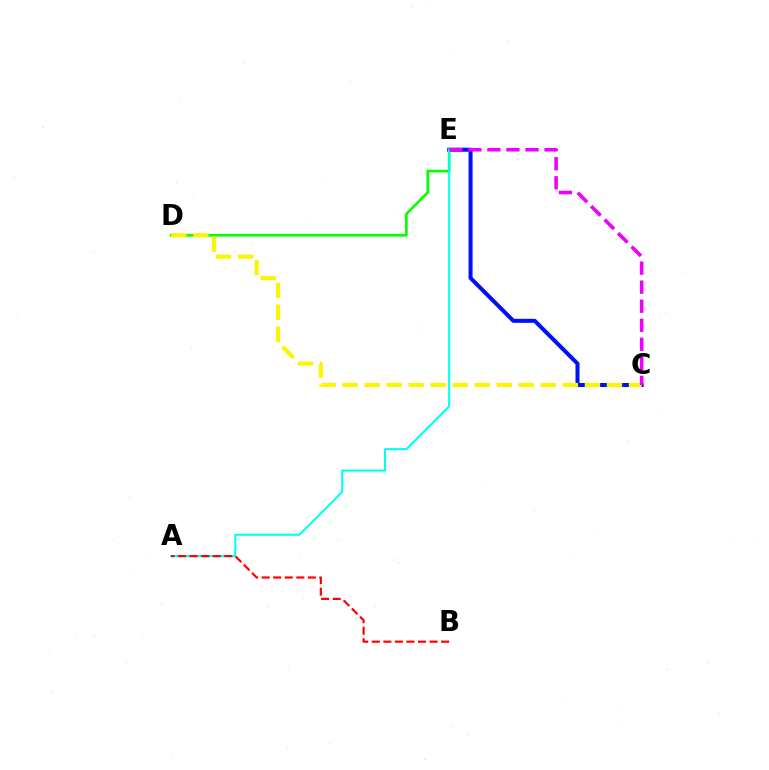{('C', 'E'): [{'color': '#0010ff', 'line_style': 'solid', 'thickness': 2.9}, {'color': '#ee00ff', 'line_style': 'dashed', 'thickness': 2.59}], ('D', 'E'): [{'color': '#08ff00', 'line_style': 'solid', 'thickness': 1.94}], ('A', 'E'): [{'color': '#00fff6', 'line_style': 'solid', 'thickness': 1.51}], ('C', 'D'): [{'color': '#fcf500', 'line_style': 'dashed', 'thickness': 2.99}], ('A', 'B'): [{'color': '#ff0000', 'line_style': 'dashed', 'thickness': 1.57}]}